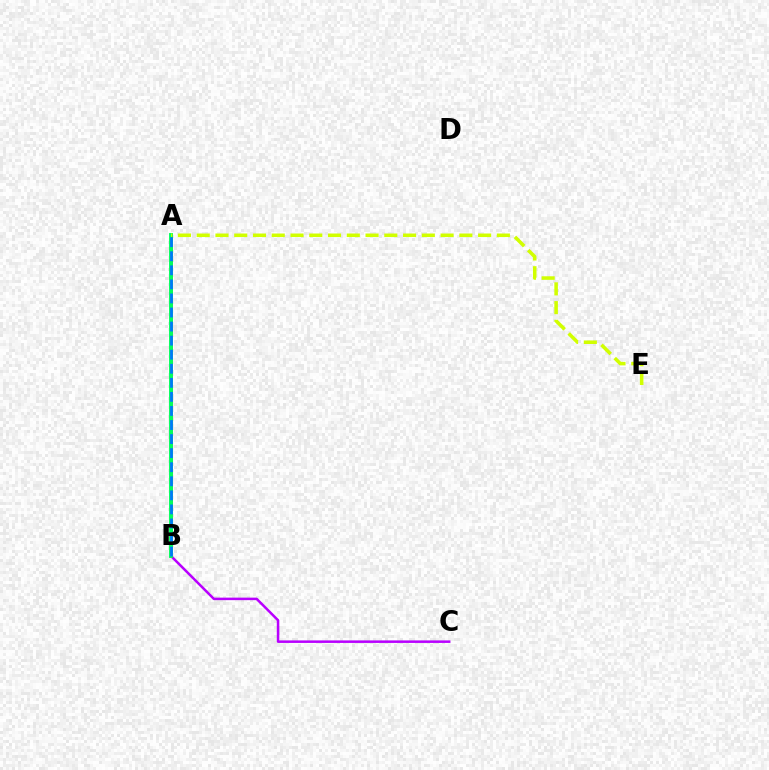{('B', 'C'): [{'color': '#b900ff', 'line_style': 'solid', 'thickness': 1.81}], ('A', 'B'): [{'color': '#ff0000', 'line_style': 'solid', 'thickness': 1.89}, {'color': '#00ff5c', 'line_style': 'solid', 'thickness': 2.8}, {'color': '#0074ff', 'line_style': 'dashed', 'thickness': 1.91}], ('A', 'E'): [{'color': '#d1ff00', 'line_style': 'dashed', 'thickness': 2.55}]}